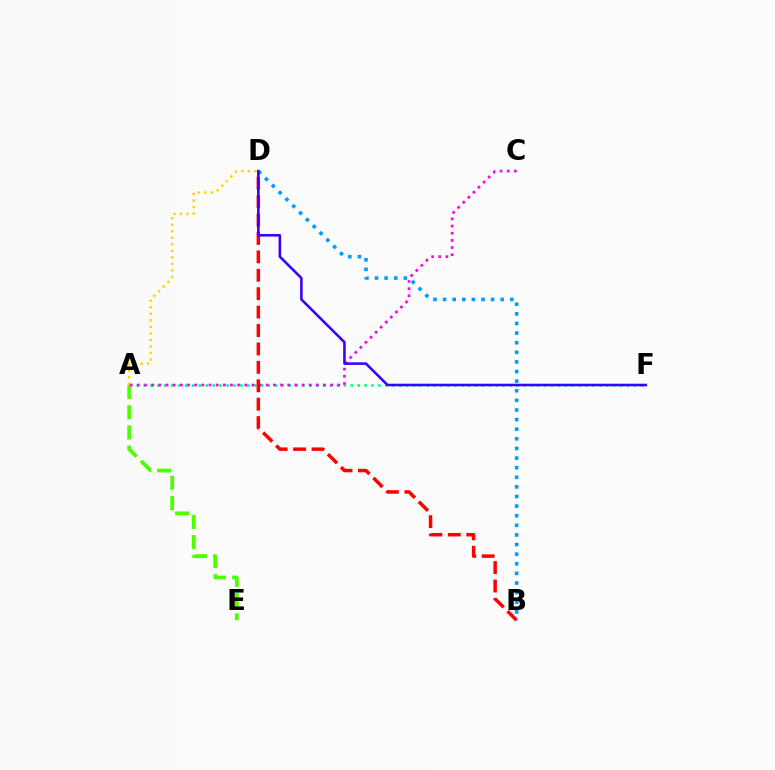{('A', 'F'): [{'color': '#00ff86', 'line_style': 'dotted', 'thickness': 1.88}], ('A', 'E'): [{'color': '#4fff00', 'line_style': 'dashed', 'thickness': 2.74}], ('A', 'D'): [{'color': '#ffd500', 'line_style': 'dotted', 'thickness': 1.78}], ('A', 'C'): [{'color': '#ff00ed', 'line_style': 'dotted', 'thickness': 1.94}], ('B', 'D'): [{'color': '#ff0000', 'line_style': 'dashed', 'thickness': 2.5}, {'color': '#009eff', 'line_style': 'dotted', 'thickness': 2.61}], ('D', 'F'): [{'color': '#3700ff', 'line_style': 'solid', 'thickness': 1.85}]}